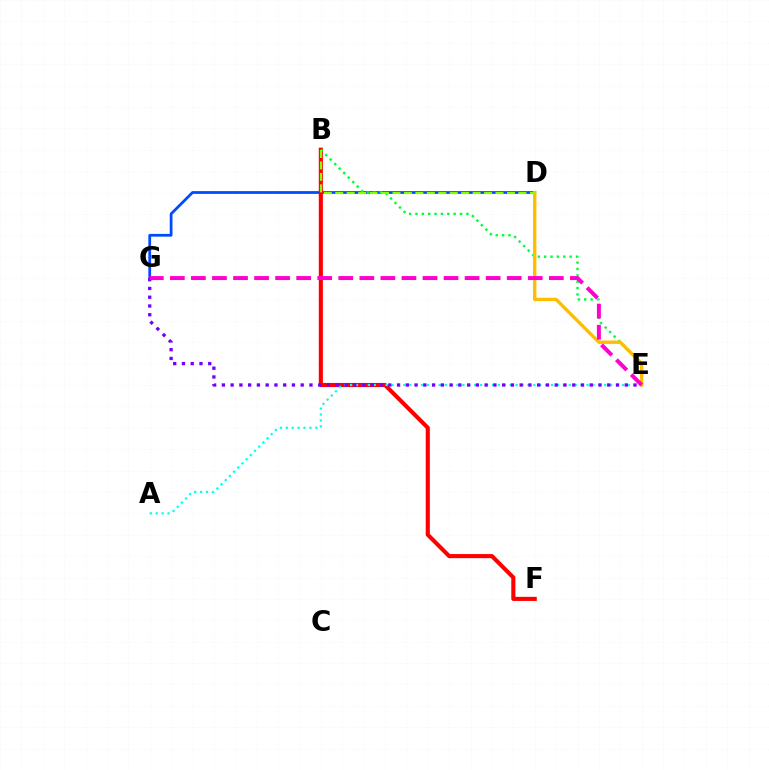{('D', 'G'): [{'color': '#004bff', 'line_style': 'solid', 'thickness': 1.99}], ('B', 'F'): [{'color': '#ff0000', 'line_style': 'solid', 'thickness': 2.95}], ('B', 'E'): [{'color': '#00ff39', 'line_style': 'dotted', 'thickness': 1.73}], ('A', 'E'): [{'color': '#00fff6', 'line_style': 'dotted', 'thickness': 1.61}], ('D', 'E'): [{'color': '#ffbd00', 'line_style': 'solid', 'thickness': 2.42}], ('E', 'G'): [{'color': '#7200ff', 'line_style': 'dotted', 'thickness': 2.38}, {'color': '#ff00cf', 'line_style': 'dashed', 'thickness': 2.86}], ('B', 'D'): [{'color': '#84ff00', 'line_style': 'dashed', 'thickness': 1.56}]}